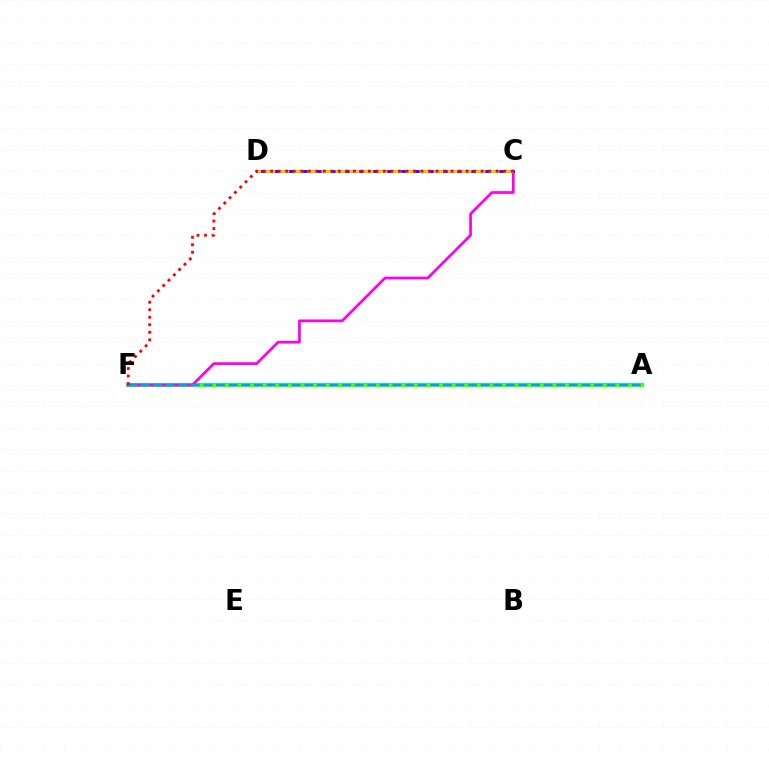{('A', 'F'): [{'color': '#00ff86', 'line_style': 'solid', 'thickness': 2.87}, {'color': '#4fff00', 'line_style': 'solid', 'thickness': 2.34}, {'color': '#009eff', 'line_style': 'dashed', 'thickness': 1.71}], ('C', 'F'): [{'color': '#ff00ed', 'line_style': 'solid', 'thickness': 1.96}, {'color': '#ff0000', 'line_style': 'dotted', 'thickness': 2.04}], ('C', 'D'): [{'color': '#3700ff', 'line_style': 'solid', 'thickness': 2.04}, {'color': '#ffd500', 'line_style': 'dashed', 'thickness': 1.9}]}